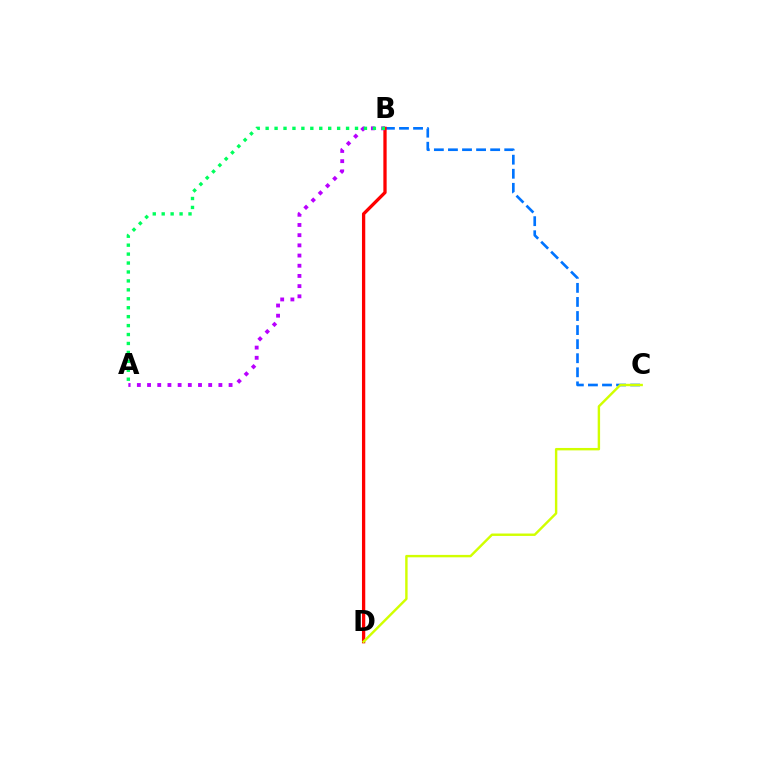{('B', 'C'): [{'color': '#0074ff', 'line_style': 'dashed', 'thickness': 1.91}], ('B', 'D'): [{'color': '#ff0000', 'line_style': 'solid', 'thickness': 2.37}], ('C', 'D'): [{'color': '#d1ff00', 'line_style': 'solid', 'thickness': 1.74}], ('A', 'B'): [{'color': '#b900ff', 'line_style': 'dotted', 'thickness': 2.77}, {'color': '#00ff5c', 'line_style': 'dotted', 'thickness': 2.43}]}